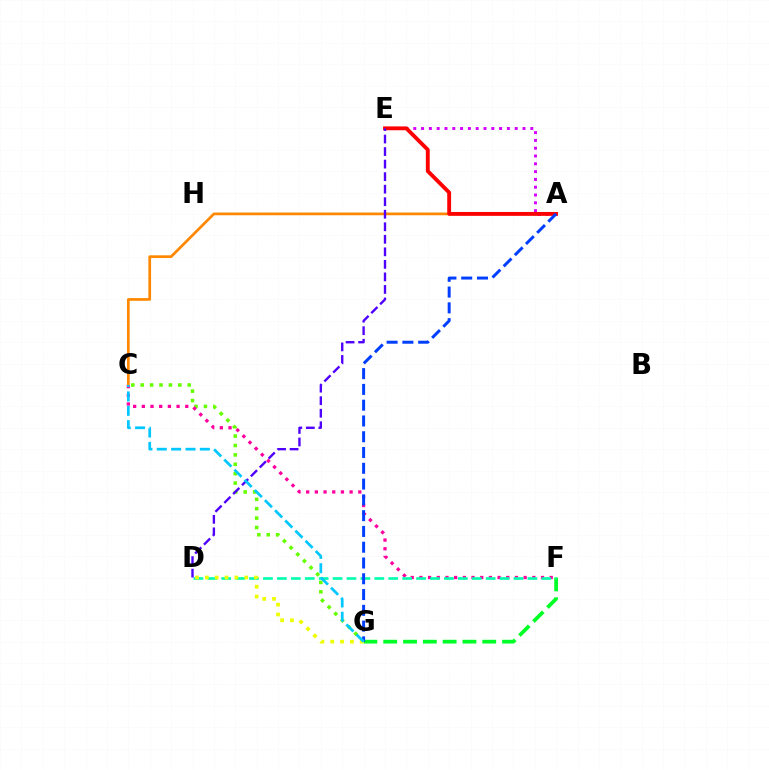{('A', 'C'): [{'color': '#ff8800', 'line_style': 'solid', 'thickness': 1.96}], ('A', 'E'): [{'color': '#d600ff', 'line_style': 'dotted', 'thickness': 2.12}, {'color': '#ff0000', 'line_style': 'solid', 'thickness': 2.77}], ('C', 'G'): [{'color': '#66ff00', 'line_style': 'dotted', 'thickness': 2.55}, {'color': '#00c7ff', 'line_style': 'dashed', 'thickness': 1.95}], ('C', 'F'): [{'color': '#ff00a0', 'line_style': 'dotted', 'thickness': 2.36}], ('F', 'G'): [{'color': '#00ff27', 'line_style': 'dashed', 'thickness': 2.69}], ('D', 'F'): [{'color': '#00ffaf', 'line_style': 'dashed', 'thickness': 1.89}], ('A', 'G'): [{'color': '#003fff', 'line_style': 'dashed', 'thickness': 2.14}], ('D', 'E'): [{'color': '#4f00ff', 'line_style': 'dashed', 'thickness': 1.7}], ('D', 'G'): [{'color': '#eeff00', 'line_style': 'dotted', 'thickness': 2.67}]}